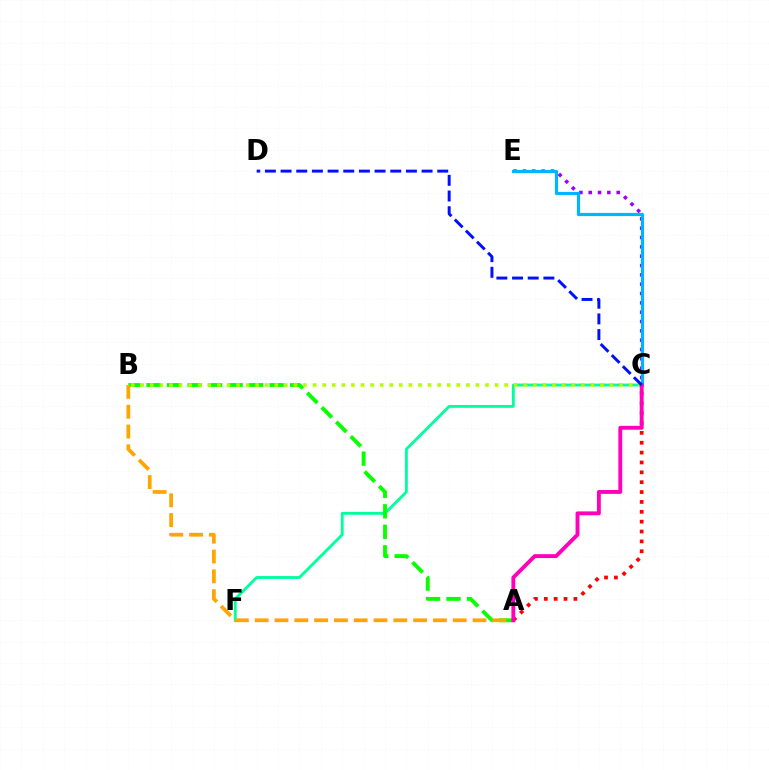{('C', 'E'): [{'color': '#9b00ff', 'line_style': 'dotted', 'thickness': 2.54}, {'color': '#00b5ff', 'line_style': 'solid', 'thickness': 2.29}], ('C', 'F'): [{'color': '#00ff9d', 'line_style': 'solid', 'thickness': 2.06}], ('A', 'B'): [{'color': '#08ff00', 'line_style': 'dashed', 'thickness': 2.79}, {'color': '#ffa500', 'line_style': 'dashed', 'thickness': 2.69}], ('B', 'C'): [{'color': '#b3ff00', 'line_style': 'dotted', 'thickness': 2.6}], ('A', 'C'): [{'color': '#ff0000', 'line_style': 'dotted', 'thickness': 2.68}, {'color': '#ff00bd', 'line_style': 'solid', 'thickness': 2.78}], ('C', 'D'): [{'color': '#0010ff', 'line_style': 'dashed', 'thickness': 2.13}]}